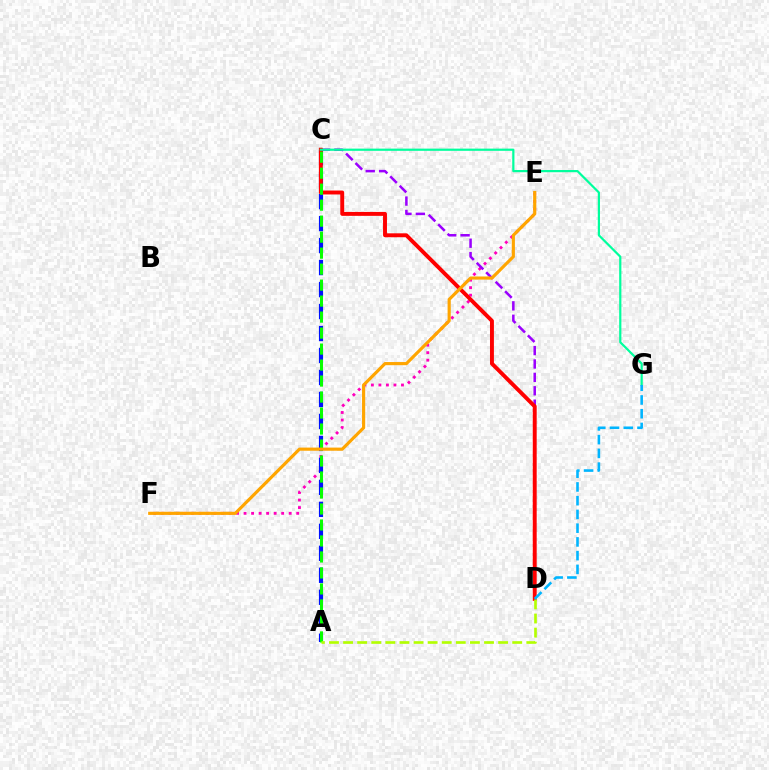{('E', 'F'): [{'color': '#ff00bd', 'line_style': 'dotted', 'thickness': 2.04}, {'color': '#ffa500', 'line_style': 'solid', 'thickness': 2.27}], ('C', 'D'): [{'color': '#9b00ff', 'line_style': 'dashed', 'thickness': 1.82}, {'color': '#ff0000', 'line_style': 'solid', 'thickness': 2.83}], ('A', 'C'): [{'color': '#0010ff', 'line_style': 'dashed', 'thickness': 2.99}, {'color': '#08ff00', 'line_style': 'dashed', 'thickness': 2.17}], ('C', 'G'): [{'color': '#00ff9d', 'line_style': 'solid', 'thickness': 1.59}], ('A', 'D'): [{'color': '#b3ff00', 'line_style': 'dashed', 'thickness': 1.91}], ('D', 'G'): [{'color': '#00b5ff', 'line_style': 'dashed', 'thickness': 1.87}]}